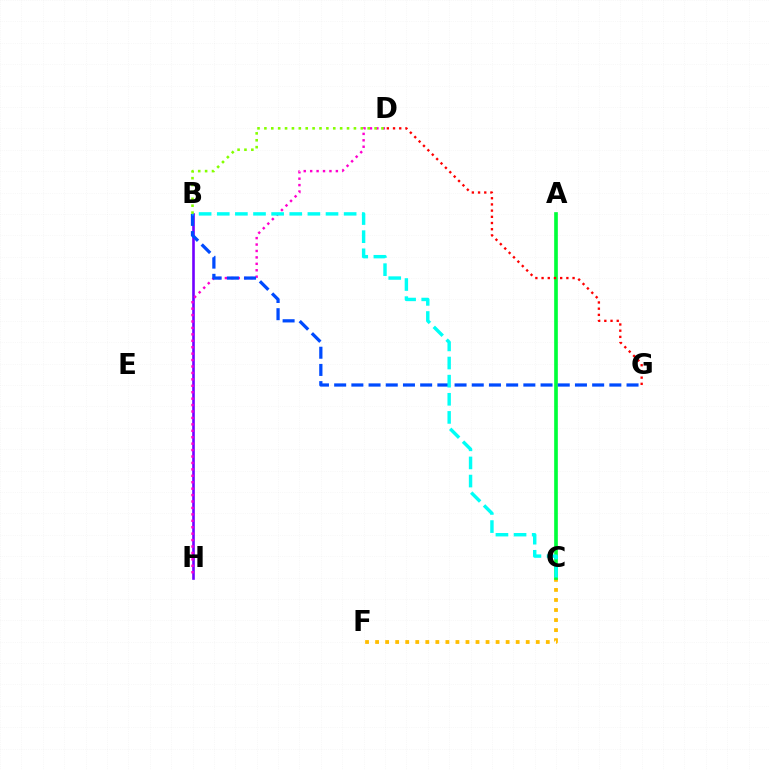{('C', 'F'): [{'color': '#ffbd00', 'line_style': 'dotted', 'thickness': 2.73}], ('B', 'H'): [{'color': '#7200ff', 'line_style': 'solid', 'thickness': 1.88}], ('A', 'C'): [{'color': '#00ff39', 'line_style': 'solid', 'thickness': 2.64}], ('D', 'H'): [{'color': '#ff00cf', 'line_style': 'dotted', 'thickness': 1.75}], ('D', 'G'): [{'color': '#ff0000', 'line_style': 'dotted', 'thickness': 1.68}], ('B', 'G'): [{'color': '#004bff', 'line_style': 'dashed', 'thickness': 2.34}], ('B', 'C'): [{'color': '#00fff6', 'line_style': 'dashed', 'thickness': 2.46}], ('B', 'D'): [{'color': '#84ff00', 'line_style': 'dotted', 'thickness': 1.87}]}